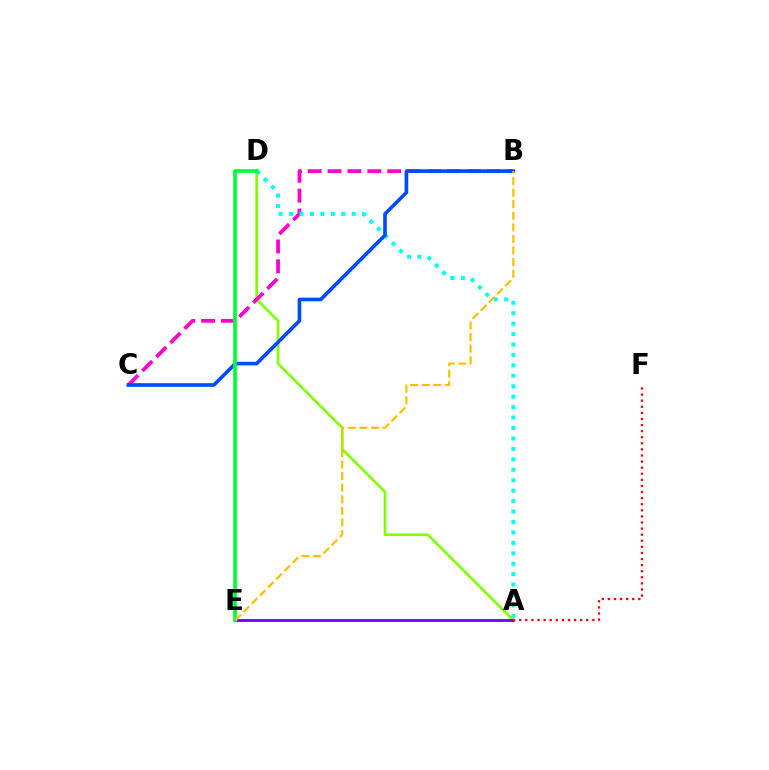{('A', 'D'): [{'color': '#84ff00', 'line_style': 'solid', 'thickness': 1.92}, {'color': '#00fff6', 'line_style': 'dotted', 'thickness': 2.84}], ('A', 'E'): [{'color': '#7200ff', 'line_style': 'solid', 'thickness': 2.03}], ('B', 'C'): [{'color': '#ff00cf', 'line_style': 'dashed', 'thickness': 2.7}, {'color': '#004bff', 'line_style': 'solid', 'thickness': 2.61}], ('A', 'F'): [{'color': '#ff0000', 'line_style': 'dotted', 'thickness': 1.65}], ('D', 'E'): [{'color': '#00ff39', 'line_style': 'solid', 'thickness': 2.68}], ('B', 'E'): [{'color': '#ffbd00', 'line_style': 'dashed', 'thickness': 1.57}]}